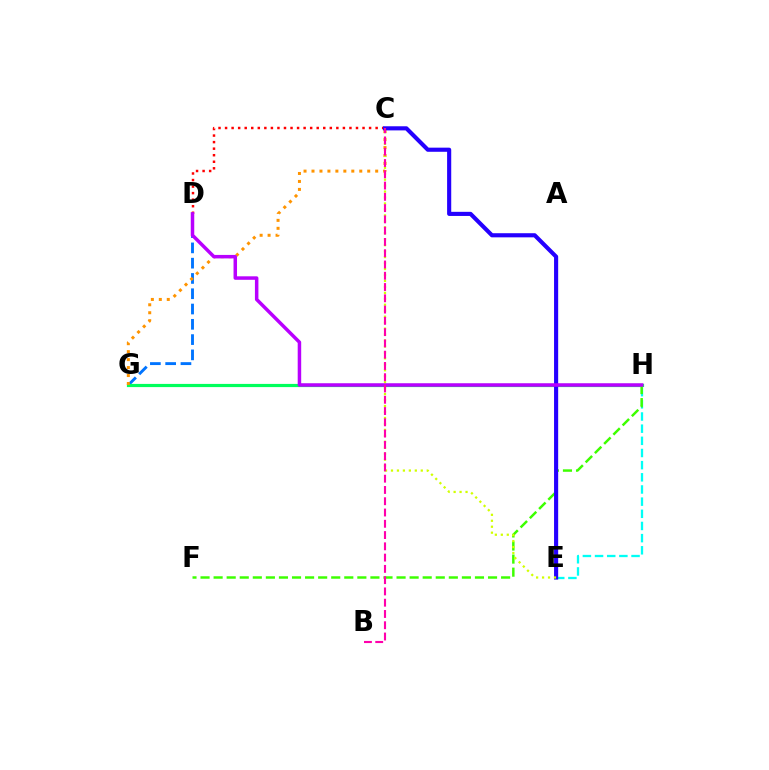{('D', 'G'): [{'color': '#0074ff', 'line_style': 'dashed', 'thickness': 2.08}], ('G', 'H'): [{'color': '#00ff5c', 'line_style': 'solid', 'thickness': 2.29}], ('E', 'H'): [{'color': '#00fff6', 'line_style': 'dashed', 'thickness': 1.65}], ('F', 'H'): [{'color': '#3dff00', 'line_style': 'dashed', 'thickness': 1.78}], ('C', 'D'): [{'color': '#ff0000', 'line_style': 'dotted', 'thickness': 1.78}], ('C', 'G'): [{'color': '#ff9400', 'line_style': 'dotted', 'thickness': 2.16}], ('C', 'E'): [{'color': '#2500ff', 'line_style': 'solid', 'thickness': 2.97}, {'color': '#d1ff00', 'line_style': 'dotted', 'thickness': 1.62}], ('D', 'H'): [{'color': '#b900ff', 'line_style': 'solid', 'thickness': 2.51}], ('B', 'C'): [{'color': '#ff00ac', 'line_style': 'dashed', 'thickness': 1.53}]}